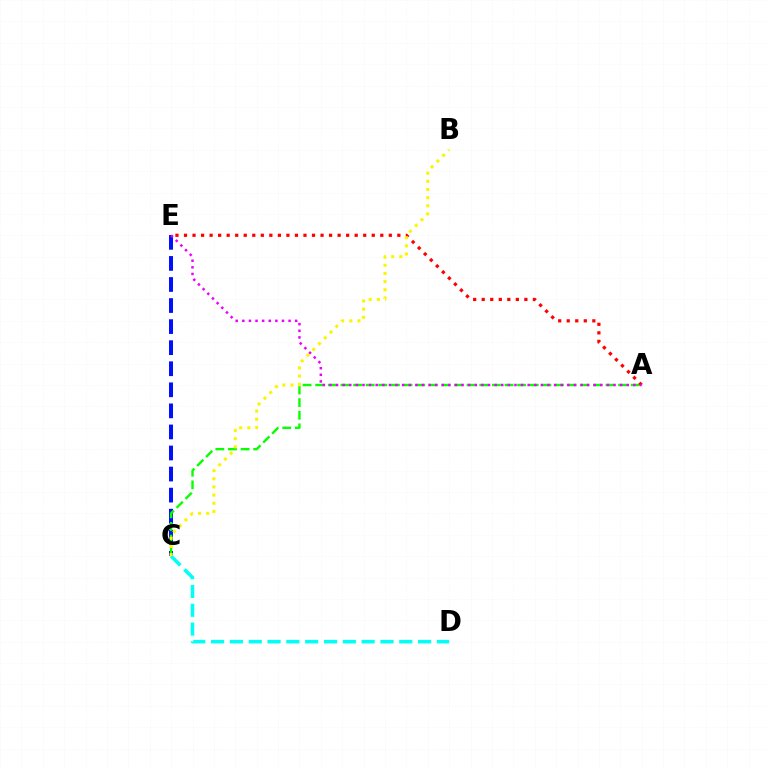{('C', 'E'): [{'color': '#0010ff', 'line_style': 'dashed', 'thickness': 2.86}], ('A', 'C'): [{'color': '#08ff00', 'line_style': 'dashed', 'thickness': 1.71}], ('C', 'D'): [{'color': '#00fff6', 'line_style': 'dashed', 'thickness': 2.56}], ('A', 'E'): [{'color': '#ff0000', 'line_style': 'dotted', 'thickness': 2.32}, {'color': '#ee00ff', 'line_style': 'dotted', 'thickness': 1.8}], ('B', 'C'): [{'color': '#fcf500', 'line_style': 'dotted', 'thickness': 2.22}]}